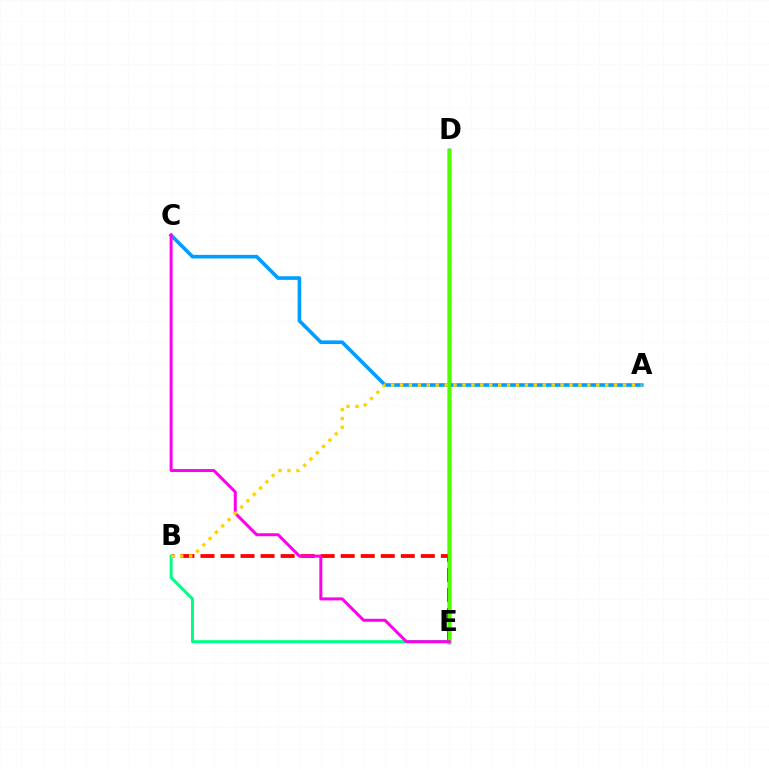{('B', 'E'): [{'color': '#ff0000', 'line_style': 'dashed', 'thickness': 2.72}, {'color': '#00ff86', 'line_style': 'solid', 'thickness': 2.15}], ('D', 'E'): [{'color': '#3700ff', 'line_style': 'solid', 'thickness': 2.47}, {'color': '#4fff00', 'line_style': 'solid', 'thickness': 2.48}], ('A', 'C'): [{'color': '#009eff', 'line_style': 'solid', 'thickness': 2.62}], ('C', 'E'): [{'color': '#ff00ed', 'line_style': 'solid', 'thickness': 2.16}], ('A', 'B'): [{'color': '#ffd500', 'line_style': 'dotted', 'thickness': 2.42}]}